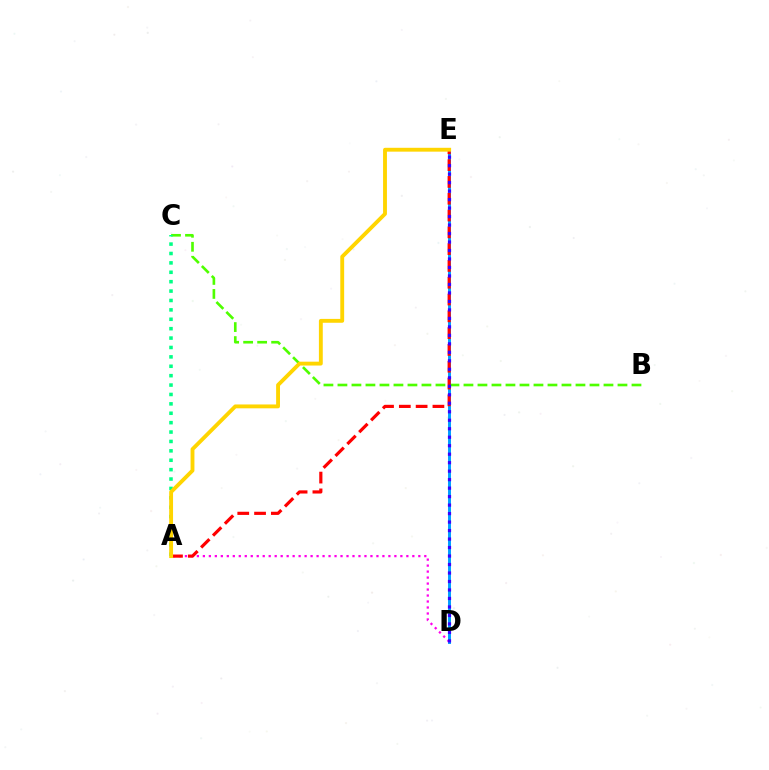{('B', 'C'): [{'color': '#4fff00', 'line_style': 'dashed', 'thickness': 1.9}], ('D', 'E'): [{'color': '#009eff', 'line_style': 'solid', 'thickness': 2.12}, {'color': '#3700ff', 'line_style': 'dotted', 'thickness': 2.31}], ('A', 'D'): [{'color': '#ff00ed', 'line_style': 'dotted', 'thickness': 1.63}], ('A', 'E'): [{'color': '#ff0000', 'line_style': 'dashed', 'thickness': 2.28}, {'color': '#ffd500', 'line_style': 'solid', 'thickness': 2.78}], ('A', 'C'): [{'color': '#00ff86', 'line_style': 'dotted', 'thickness': 2.55}]}